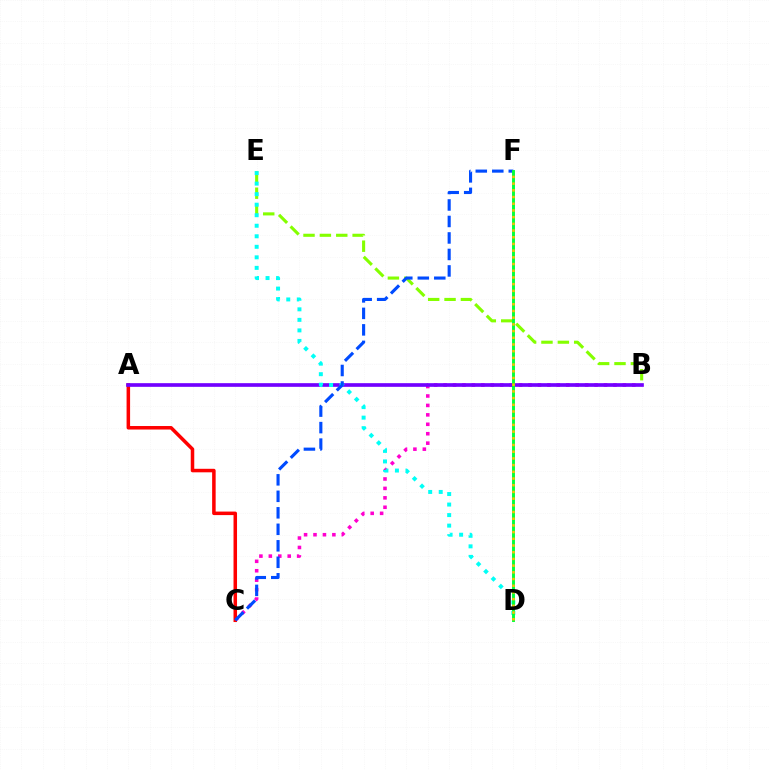{('B', 'C'): [{'color': '#ff00cf', 'line_style': 'dotted', 'thickness': 2.56}], ('B', 'E'): [{'color': '#84ff00', 'line_style': 'dashed', 'thickness': 2.22}], ('A', 'C'): [{'color': '#ff0000', 'line_style': 'solid', 'thickness': 2.53}], ('A', 'B'): [{'color': '#7200ff', 'line_style': 'solid', 'thickness': 2.64}], ('D', 'E'): [{'color': '#00fff6', 'line_style': 'dotted', 'thickness': 2.86}], ('C', 'F'): [{'color': '#004bff', 'line_style': 'dashed', 'thickness': 2.24}], ('D', 'F'): [{'color': '#00ff39', 'line_style': 'solid', 'thickness': 2.1}, {'color': '#ffbd00', 'line_style': 'dotted', 'thickness': 1.82}]}